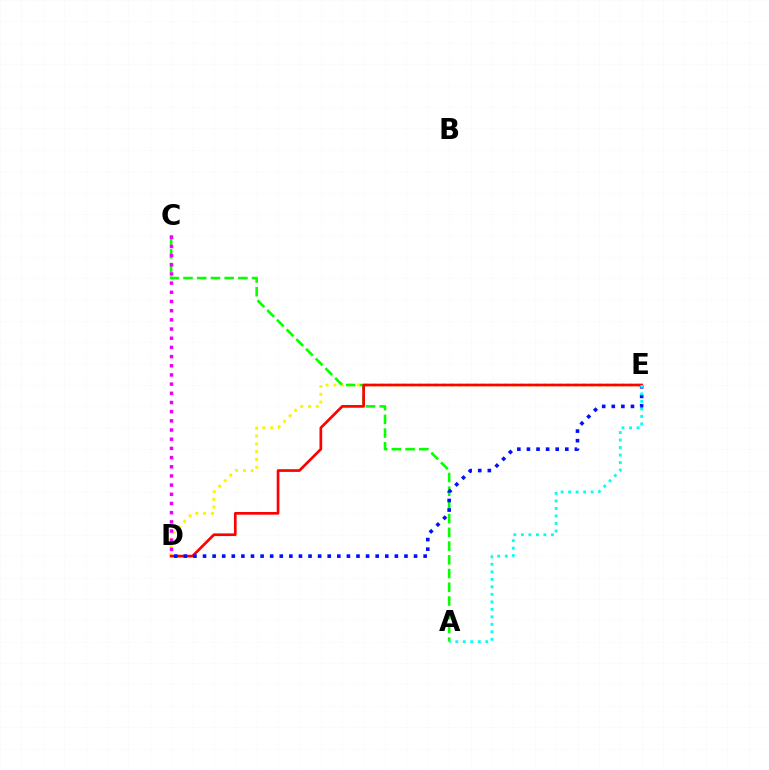{('D', 'E'): [{'color': '#fcf500', 'line_style': 'dotted', 'thickness': 2.12}, {'color': '#ff0000', 'line_style': 'solid', 'thickness': 1.94}, {'color': '#0010ff', 'line_style': 'dotted', 'thickness': 2.61}], ('A', 'C'): [{'color': '#08ff00', 'line_style': 'dashed', 'thickness': 1.86}], ('A', 'E'): [{'color': '#00fff6', 'line_style': 'dotted', 'thickness': 2.04}], ('C', 'D'): [{'color': '#ee00ff', 'line_style': 'dotted', 'thickness': 2.49}]}